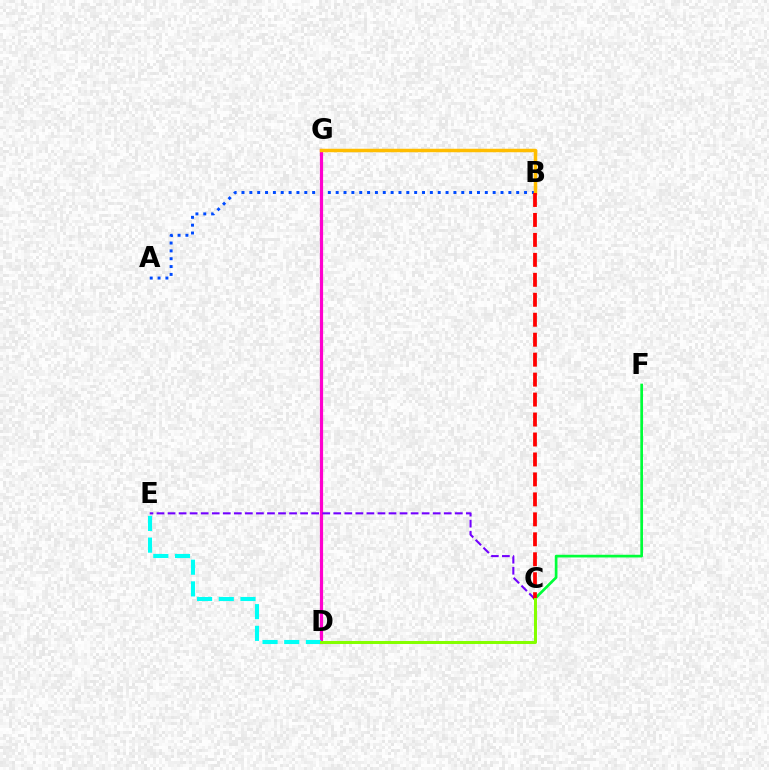{('A', 'B'): [{'color': '#004bff', 'line_style': 'dotted', 'thickness': 2.13}], ('D', 'G'): [{'color': '#ff00cf', 'line_style': 'solid', 'thickness': 2.29}], ('D', 'E'): [{'color': '#00fff6', 'line_style': 'dashed', 'thickness': 2.95}], ('C', 'E'): [{'color': '#7200ff', 'line_style': 'dashed', 'thickness': 1.5}], ('C', 'F'): [{'color': '#00ff39', 'line_style': 'solid', 'thickness': 1.94}], ('B', 'G'): [{'color': '#ffbd00', 'line_style': 'solid', 'thickness': 2.51}], ('B', 'C'): [{'color': '#ff0000', 'line_style': 'dashed', 'thickness': 2.71}], ('C', 'D'): [{'color': '#84ff00', 'line_style': 'solid', 'thickness': 2.18}]}